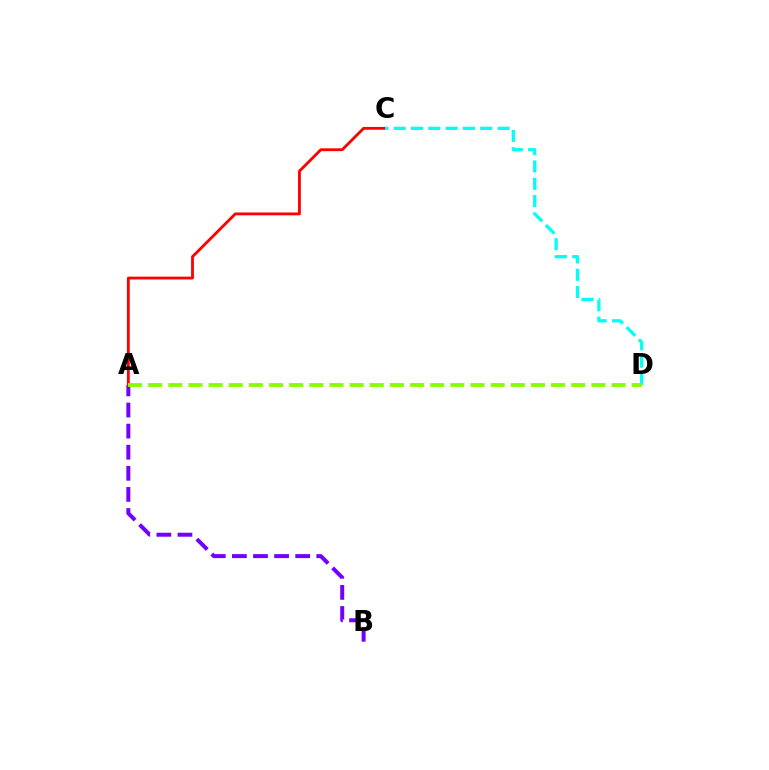{('A', 'B'): [{'color': '#7200ff', 'line_style': 'dashed', 'thickness': 2.87}], ('A', 'C'): [{'color': '#ff0000', 'line_style': 'solid', 'thickness': 2.03}], ('C', 'D'): [{'color': '#00fff6', 'line_style': 'dashed', 'thickness': 2.35}], ('A', 'D'): [{'color': '#84ff00', 'line_style': 'dashed', 'thickness': 2.74}]}